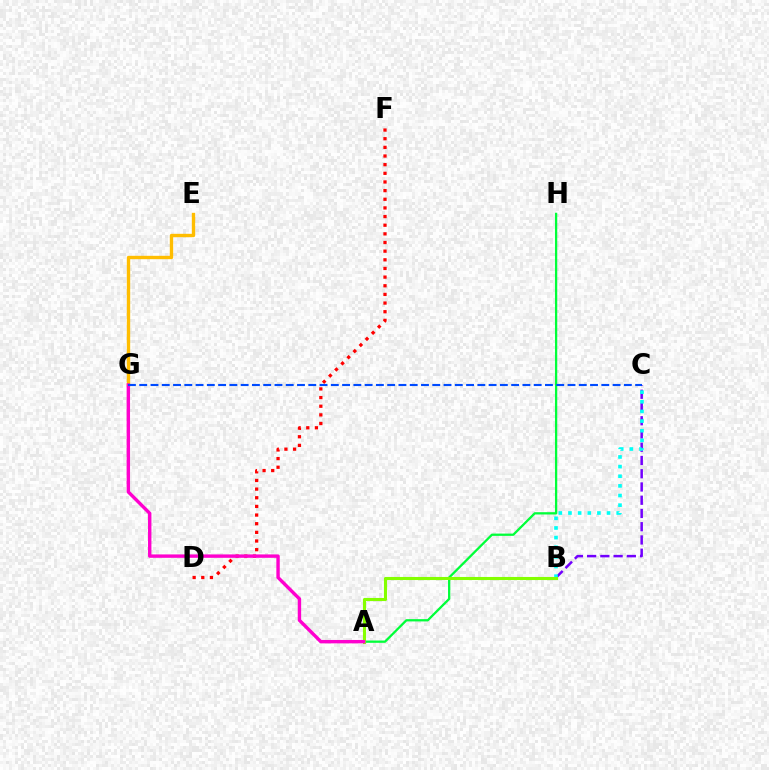{('B', 'C'): [{'color': '#7200ff', 'line_style': 'dashed', 'thickness': 1.8}, {'color': '#00fff6', 'line_style': 'dotted', 'thickness': 2.62}], ('A', 'H'): [{'color': '#00ff39', 'line_style': 'solid', 'thickness': 1.64}], ('D', 'F'): [{'color': '#ff0000', 'line_style': 'dotted', 'thickness': 2.35}], ('E', 'G'): [{'color': '#ffbd00', 'line_style': 'solid', 'thickness': 2.42}], ('A', 'B'): [{'color': '#84ff00', 'line_style': 'solid', 'thickness': 2.22}], ('A', 'G'): [{'color': '#ff00cf', 'line_style': 'solid', 'thickness': 2.44}], ('C', 'G'): [{'color': '#004bff', 'line_style': 'dashed', 'thickness': 1.53}]}